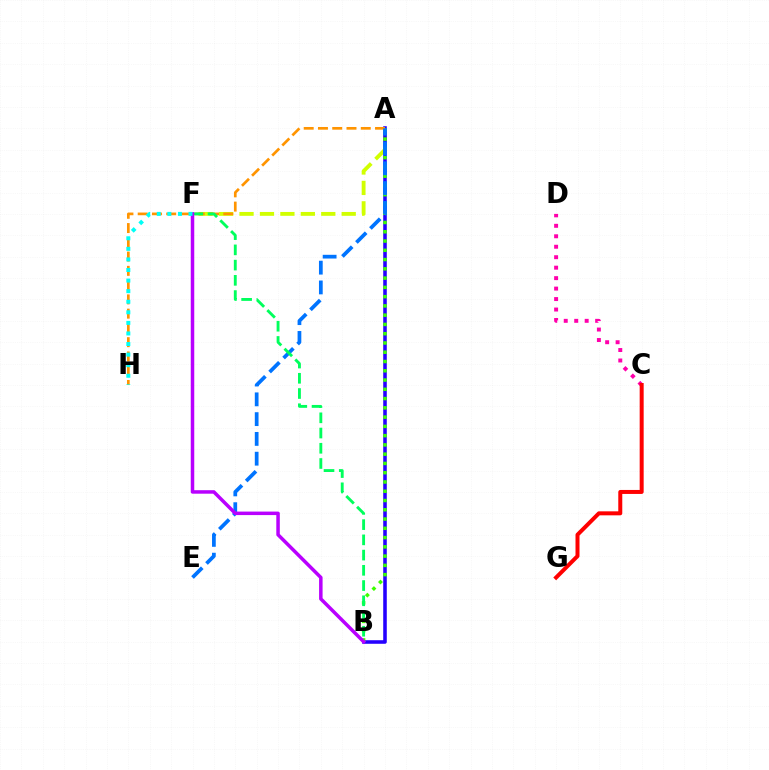{('A', 'F'): [{'color': '#d1ff00', 'line_style': 'dashed', 'thickness': 2.78}], ('C', 'D'): [{'color': '#ff00ac', 'line_style': 'dotted', 'thickness': 2.84}], ('A', 'B'): [{'color': '#2500ff', 'line_style': 'solid', 'thickness': 2.57}, {'color': '#3dff00', 'line_style': 'dotted', 'thickness': 2.52}], ('A', 'H'): [{'color': '#ff9400', 'line_style': 'dashed', 'thickness': 1.94}], ('A', 'E'): [{'color': '#0074ff', 'line_style': 'dashed', 'thickness': 2.69}], ('B', 'F'): [{'color': '#00ff5c', 'line_style': 'dashed', 'thickness': 2.07}, {'color': '#b900ff', 'line_style': 'solid', 'thickness': 2.52}], ('F', 'H'): [{'color': '#00fff6', 'line_style': 'dotted', 'thickness': 2.87}], ('C', 'G'): [{'color': '#ff0000', 'line_style': 'solid', 'thickness': 2.87}]}